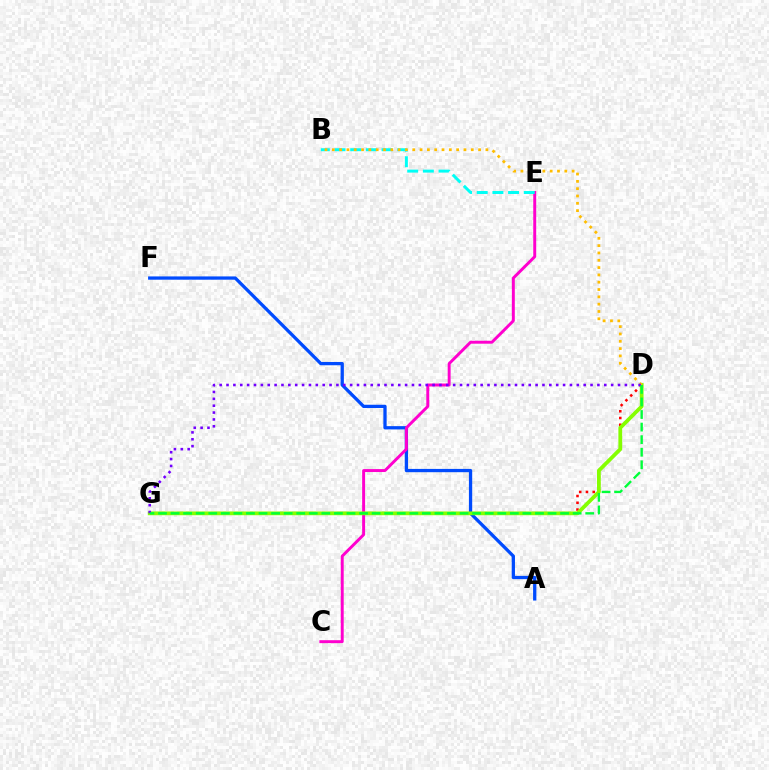{('A', 'F'): [{'color': '#004bff', 'line_style': 'solid', 'thickness': 2.36}], ('D', 'G'): [{'color': '#ff0000', 'line_style': 'dotted', 'thickness': 1.84}, {'color': '#84ff00', 'line_style': 'solid', 'thickness': 2.72}, {'color': '#7200ff', 'line_style': 'dotted', 'thickness': 1.87}, {'color': '#00ff39', 'line_style': 'dashed', 'thickness': 1.71}], ('C', 'E'): [{'color': '#ff00cf', 'line_style': 'solid', 'thickness': 2.12}], ('B', 'E'): [{'color': '#00fff6', 'line_style': 'dashed', 'thickness': 2.13}], ('B', 'D'): [{'color': '#ffbd00', 'line_style': 'dotted', 'thickness': 1.99}]}